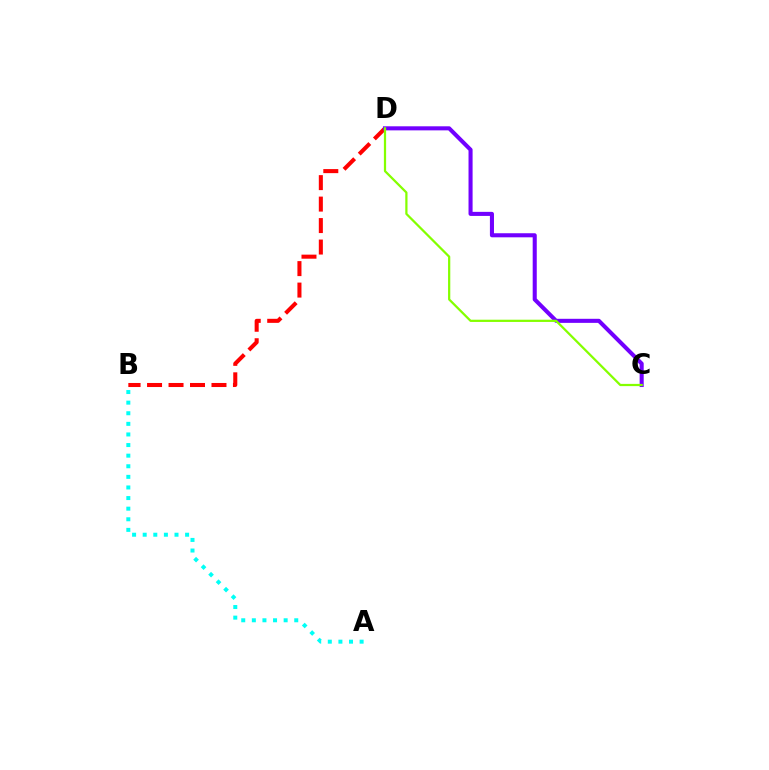{('B', 'D'): [{'color': '#ff0000', 'line_style': 'dashed', 'thickness': 2.92}], ('C', 'D'): [{'color': '#7200ff', 'line_style': 'solid', 'thickness': 2.93}, {'color': '#84ff00', 'line_style': 'solid', 'thickness': 1.61}], ('A', 'B'): [{'color': '#00fff6', 'line_style': 'dotted', 'thickness': 2.88}]}